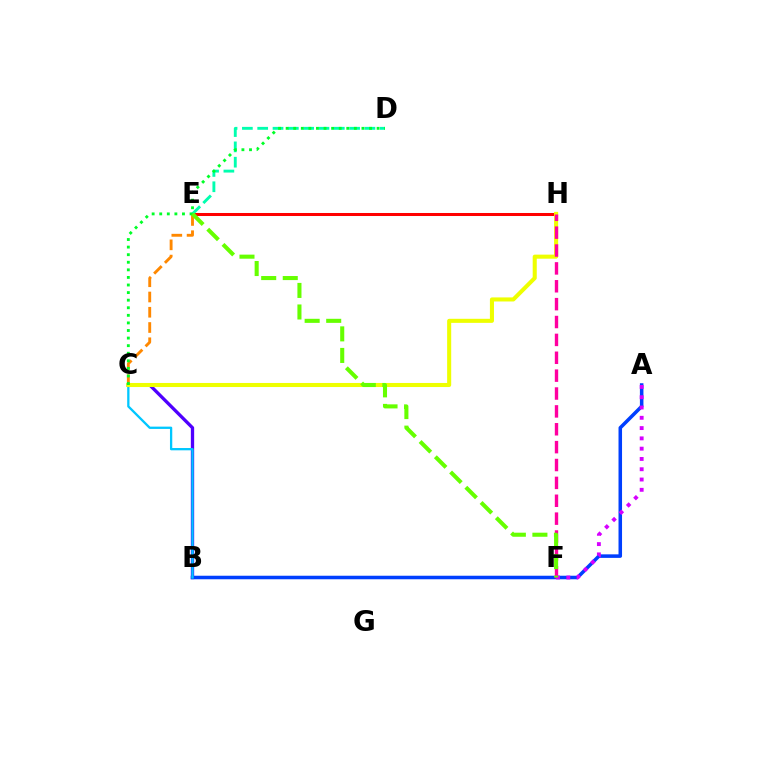{('E', 'H'): [{'color': '#ff0000', 'line_style': 'solid', 'thickness': 2.18}], ('B', 'C'): [{'color': '#4f00ff', 'line_style': 'solid', 'thickness': 2.39}, {'color': '#00c7ff', 'line_style': 'solid', 'thickness': 1.65}], ('A', 'B'): [{'color': '#003fff', 'line_style': 'solid', 'thickness': 2.54}], ('C', 'H'): [{'color': '#eeff00', 'line_style': 'solid', 'thickness': 2.93}], ('D', 'E'): [{'color': '#00ffaf', 'line_style': 'dashed', 'thickness': 2.08}], ('C', 'E'): [{'color': '#ff8800', 'line_style': 'dashed', 'thickness': 2.07}], ('F', 'H'): [{'color': '#ff00a0', 'line_style': 'dashed', 'thickness': 2.43}], ('A', 'F'): [{'color': '#d600ff', 'line_style': 'dotted', 'thickness': 2.79}], ('C', 'D'): [{'color': '#00ff27', 'line_style': 'dotted', 'thickness': 2.06}], ('E', 'F'): [{'color': '#66ff00', 'line_style': 'dashed', 'thickness': 2.93}]}